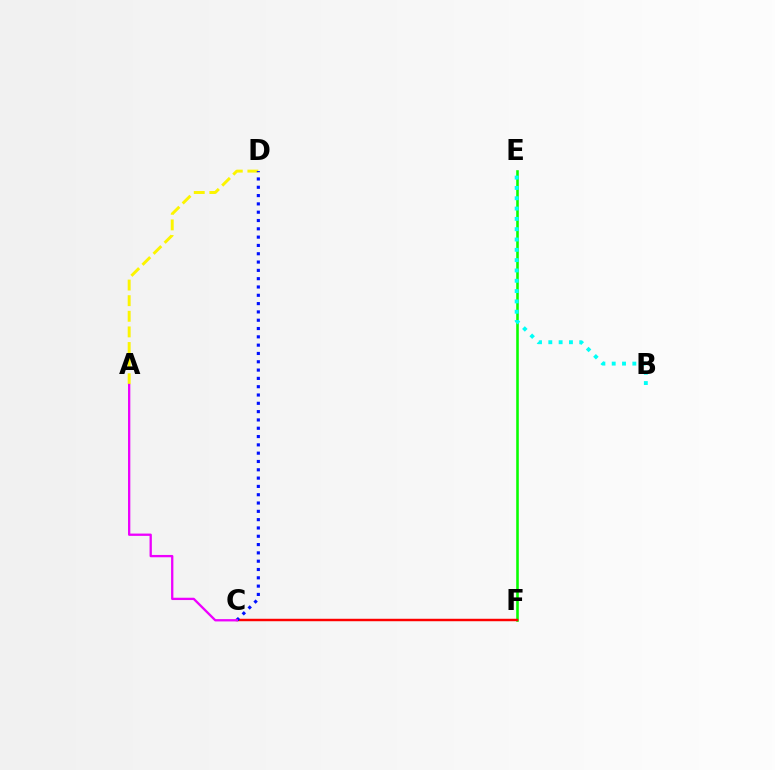{('E', 'F'): [{'color': '#08ff00', 'line_style': 'solid', 'thickness': 1.86}], ('C', 'F'): [{'color': '#ff0000', 'line_style': 'solid', 'thickness': 1.77}], ('A', 'D'): [{'color': '#fcf500', 'line_style': 'dashed', 'thickness': 2.12}], ('C', 'D'): [{'color': '#0010ff', 'line_style': 'dotted', 'thickness': 2.26}], ('B', 'E'): [{'color': '#00fff6', 'line_style': 'dotted', 'thickness': 2.8}], ('A', 'C'): [{'color': '#ee00ff', 'line_style': 'solid', 'thickness': 1.66}]}